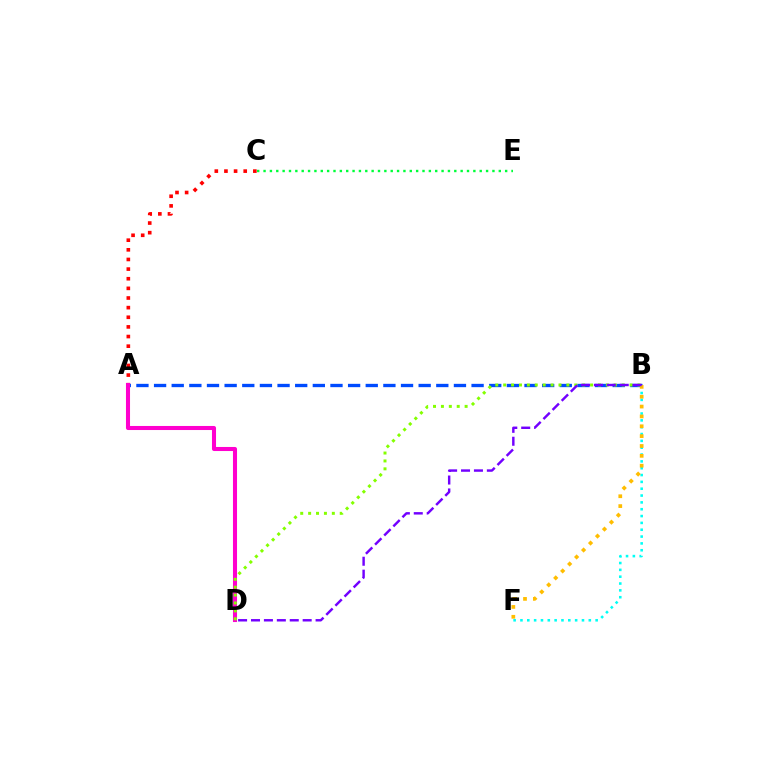{('A', 'C'): [{'color': '#ff0000', 'line_style': 'dotted', 'thickness': 2.62}], ('A', 'B'): [{'color': '#004bff', 'line_style': 'dashed', 'thickness': 2.4}], ('B', 'F'): [{'color': '#00fff6', 'line_style': 'dotted', 'thickness': 1.86}, {'color': '#ffbd00', 'line_style': 'dotted', 'thickness': 2.68}], ('A', 'D'): [{'color': '#ff00cf', 'line_style': 'solid', 'thickness': 2.92}], ('B', 'D'): [{'color': '#84ff00', 'line_style': 'dotted', 'thickness': 2.15}, {'color': '#7200ff', 'line_style': 'dashed', 'thickness': 1.75}], ('C', 'E'): [{'color': '#00ff39', 'line_style': 'dotted', 'thickness': 1.73}]}